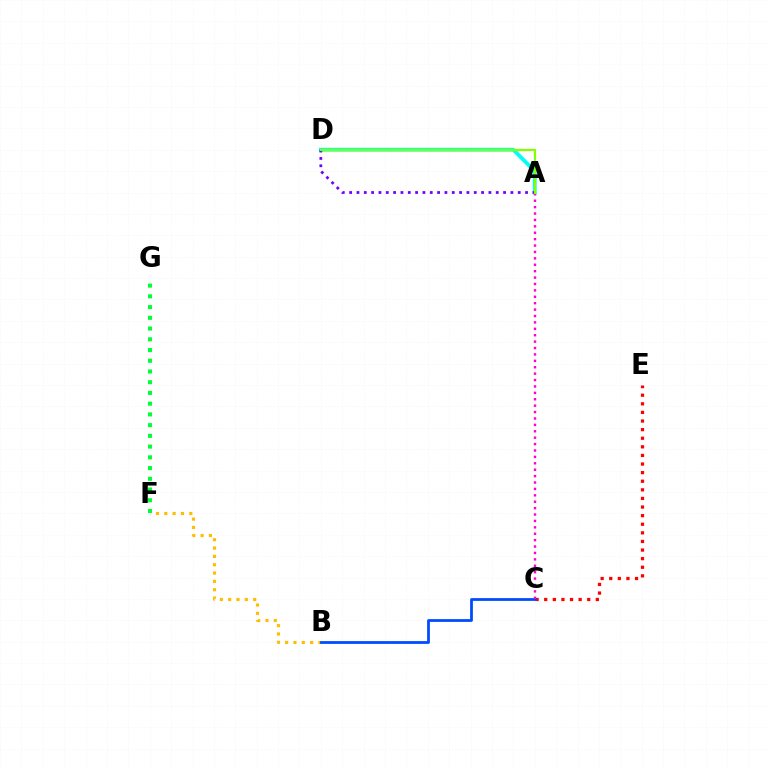{('A', 'D'): [{'color': '#00fff6', 'line_style': 'solid', 'thickness': 2.74}, {'color': '#7200ff', 'line_style': 'dotted', 'thickness': 1.99}, {'color': '#84ff00', 'line_style': 'solid', 'thickness': 1.58}], ('C', 'E'): [{'color': '#ff0000', 'line_style': 'dotted', 'thickness': 2.34}], ('B', 'F'): [{'color': '#ffbd00', 'line_style': 'dotted', 'thickness': 2.26}], ('F', 'G'): [{'color': '#00ff39', 'line_style': 'dotted', 'thickness': 2.92}], ('B', 'C'): [{'color': '#004bff', 'line_style': 'solid', 'thickness': 2.0}], ('A', 'C'): [{'color': '#ff00cf', 'line_style': 'dotted', 'thickness': 1.74}]}